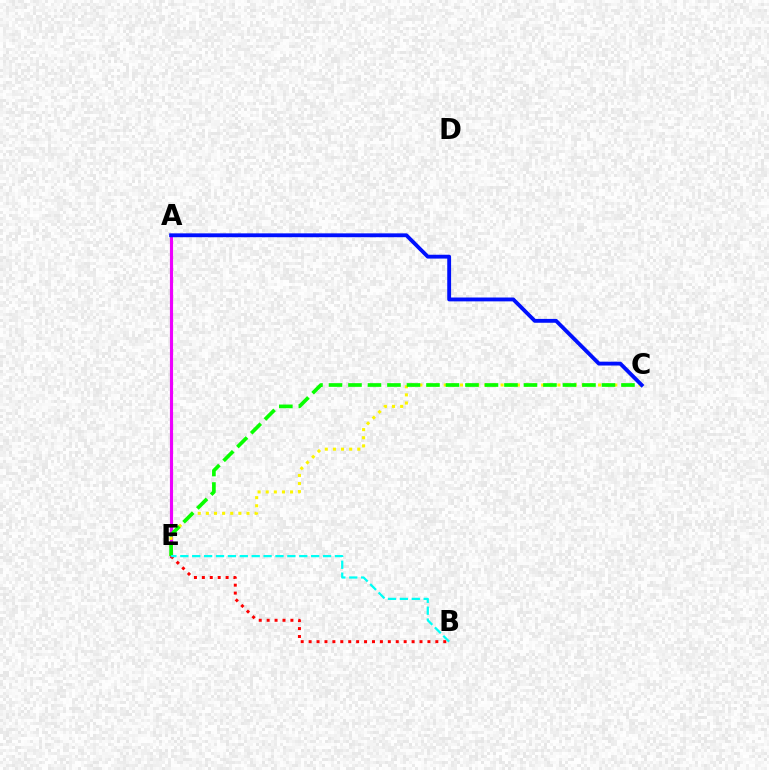{('A', 'E'): [{'color': '#ee00ff', 'line_style': 'solid', 'thickness': 2.26}], ('C', 'E'): [{'color': '#fcf500', 'line_style': 'dotted', 'thickness': 2.21}, {'color': '#08ff00', 'line_style': 'dashed', 'thickness': 2.65}], ('B', 'E'): [{'color': '#ff0000', 'line_style': 'dotted', 'thickness': 2.15}, {'color': '#00fff6', 'line_style': 'dashed', 'thickness': 1.62}], ('A', 'C'): [{'color': '#0010ff', 'line_style': 'solid', 'thickness': 2.77}]}